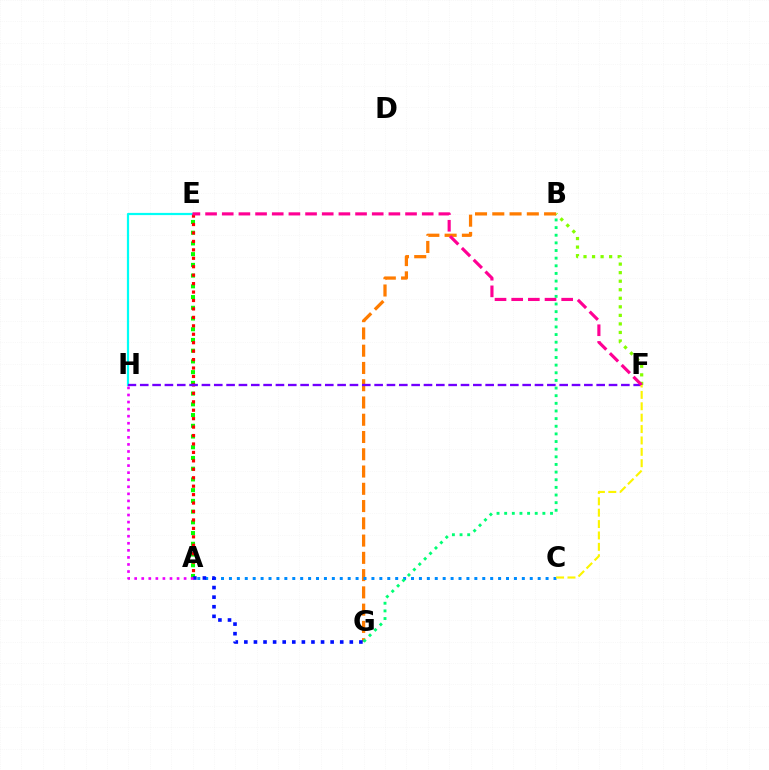{('E', 'H'): [{'color': '#00fff6', 'line_style': 'solid', 'thickness': 1.59}], ('B', 'F'): [{'color': '#84ff00', 'line_style': 'dotted', 'thickness': 2.32}], ('B', 'G'): [{'color': '#ff7c00', 'line_style': 'dashed', 'thickness': 2.35}, {'color': '#00ff74', 'line_style': 'dotted', 'thickness': 2.08}], ('A', 'E'): [{'color': '#08ff00', 'line_style': 'dotted', 'thickness': 2.91}, {'color': '#ff0000', 'line_style': 'dotted', 'thickness': 2.29}], ('A', 'C'): [{'color': '#008cff', 'line_style': 'dotted', 'thickness': 2.15}], ('F', 'H'): [{'color': '#7200ff', 'line_style': 'dashed', 'thickness': 1.68}], ('A', 'G'): [{'color': '#0010ff', 'line_style': 'dotted', 'thickness': 2.6}], ('A', 'H'): [{'color': '#ee00ff', 'line_style': 'dotted', 'thickness': 1.92}], ('E', 'F'): [{'color': '#ff0094', 'line_style': 'dashed', 'thickness': 2.26}], ('C', 'F'): [{'color': '#fcf500', 'line_style': 'dashed', 'thickness': 1.55}]}